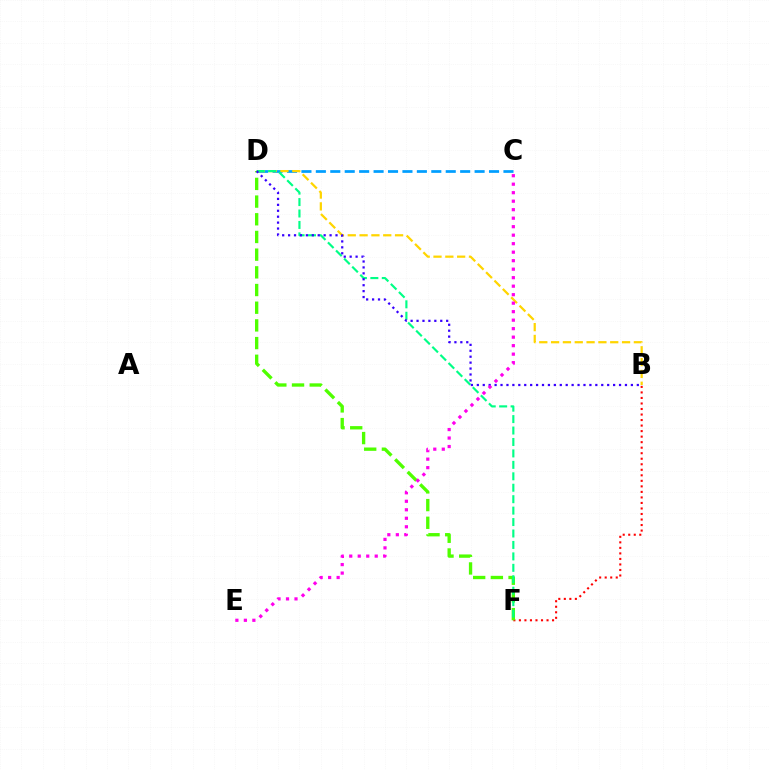{('C', 'D'): [{'color': '#009eff', 'line_style': 'dashed', 'thickness': 1.96}], ('B', 'D'): [{'color': '#ffd500', 'line_style': 'dashed', 'thickness': 1.61}, {'color': '#3700ff', 'line_style': 'dotted', 'thickness': 1.61}], ('B', 'F'): [{'color': '#ff0000', 'line_style': 'dotted', 'thickness': 1.5}], ('D', 'F'): [{'color': '#4fff00', 'line_style': 'dashed', 'thickness': 2.4}, {'color': '#00ff86', 'line_style': 'dashed', 'thickness': 1.55}], ('C', 'E'): [{'color': '#ff00ed', 'line_style': 'dotted', 'thickness': 2.31}]}